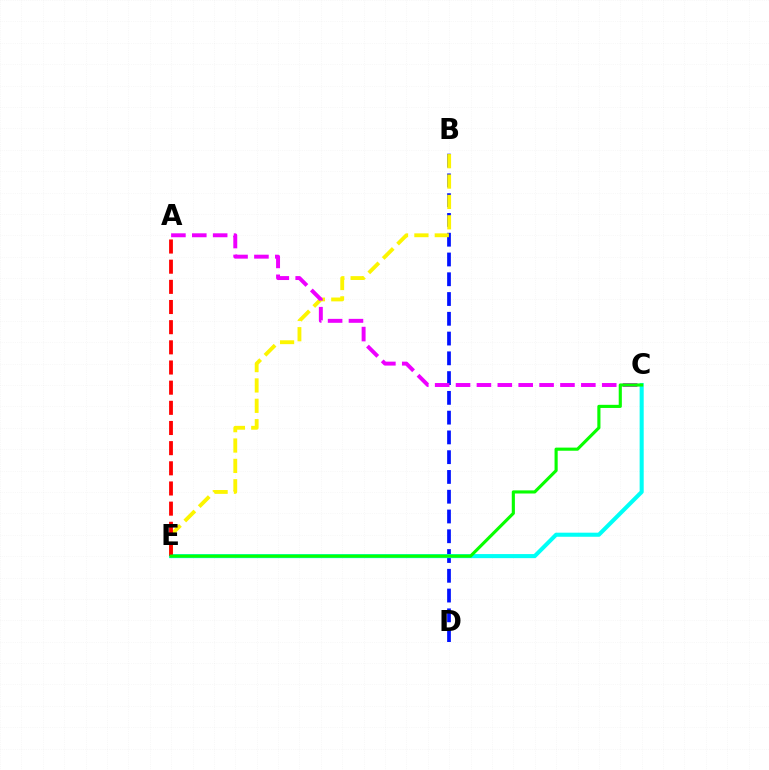{('B', 'D'): [{'color': '#0010ff', 'line_style': 'dashed', 'thickness': 2.69}], ('B', 'E'): [{'color': '#fcf500', 'line_style': 'dashed', 'thickness': 2.77}], ('C', 'E'): [{'color': '#00fff6', 'line_style': 'solid', 'thickness': 2.93}, {'color': '#08ff00', 'line_style': 'solid', 'thickness': 2.25}], ('A', 'C'): [{'color': '#ee00ff', 'line_style': 'dashed', 'thickness': 2.84}], ('A', 'E'): [{'color': '#ff0000', 'line_style': 'dashed', 'thickness': 2.74}]}